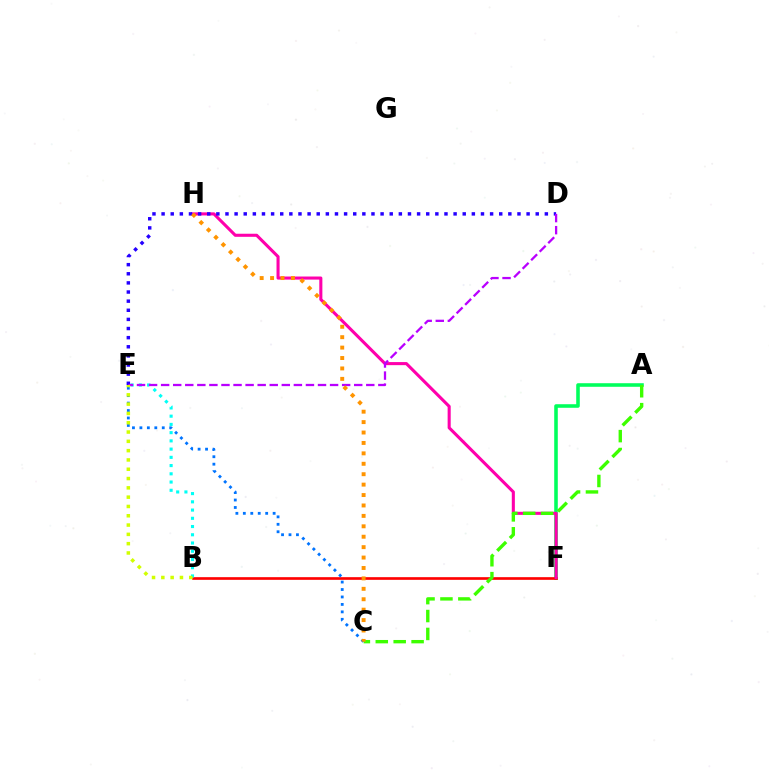{('A', 'F'): [{'color': '#00ff5c', 'line_style': 'solid', 'thickness': 2.57}], ('B', 'F'): [{'color': '#ff0000', 'line_style': 'solid', 'thickness': 1.92}], ('F', 'H'): [{'color': '#ff00ac', 'line_style': 'solid', 'thickness': 2.22}], ('B', 'E'): [{'color': '#00fff6', 'line_style': 'dotted', 'thickness': 2.24}, {'color': '#d1ff00', 'line_style': 'dotted', 'thickness': 2.53}], ('D', 'E'): [{'color': '#2500ff', 'line_style': 'dotted', 'thickness': 2.48}, {'color': '#b900ff', 'line_style': 'dashed', 'thickness': 1.64}], ('C', 'E'): [{'color': '#0074ff', 'line_style': 'dotted', 'thickness': 2.02}], ('A', 'C'): [{'color': '#3dff00', 'line_style': 'dashed', 'thickness': 2.43}], ('C', 'H'): [{'color': '#ff9400', 'line_style': 'dotted', 'thickness': 2.83}]}